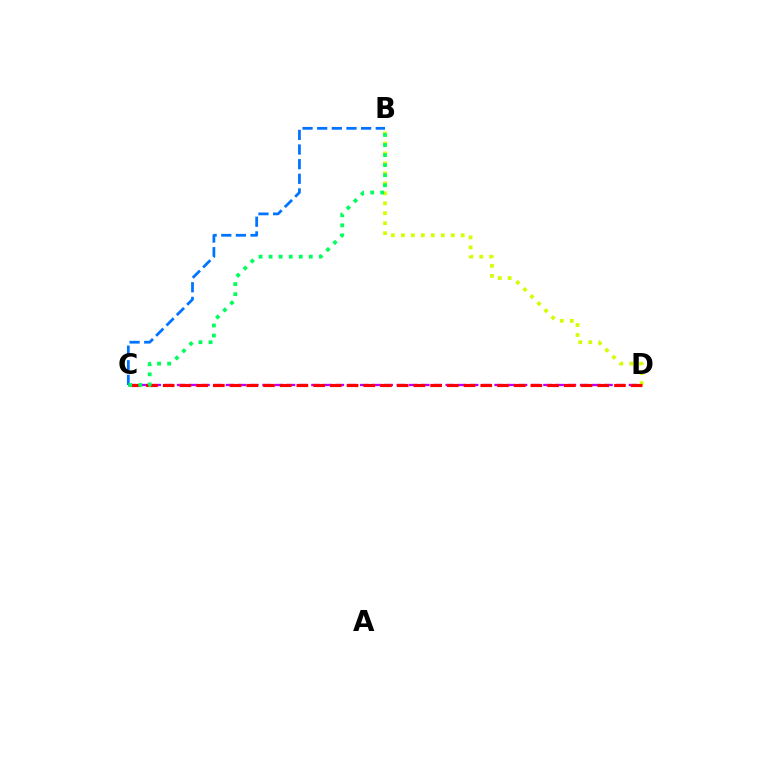{('C', 'D'): [{'color': '#b900ff', 'line_style': 'dashed', 'thickness': 1.66}, {'color': '#ff0000', 'line_style': 'dashed', 'thickness': 2.27}], ('B', 'D'): [{'color': '#d1ff00', 'line_style': 'dotted', 'thickness': 2.71}], ('B', 'C'): [{'color': '#0074ff', 'line_style': 'dashed', 'thickness': 1.99}, {'color': '#00ff5c', 'line_style': 'dotted', 'thickness': 2.73}]}